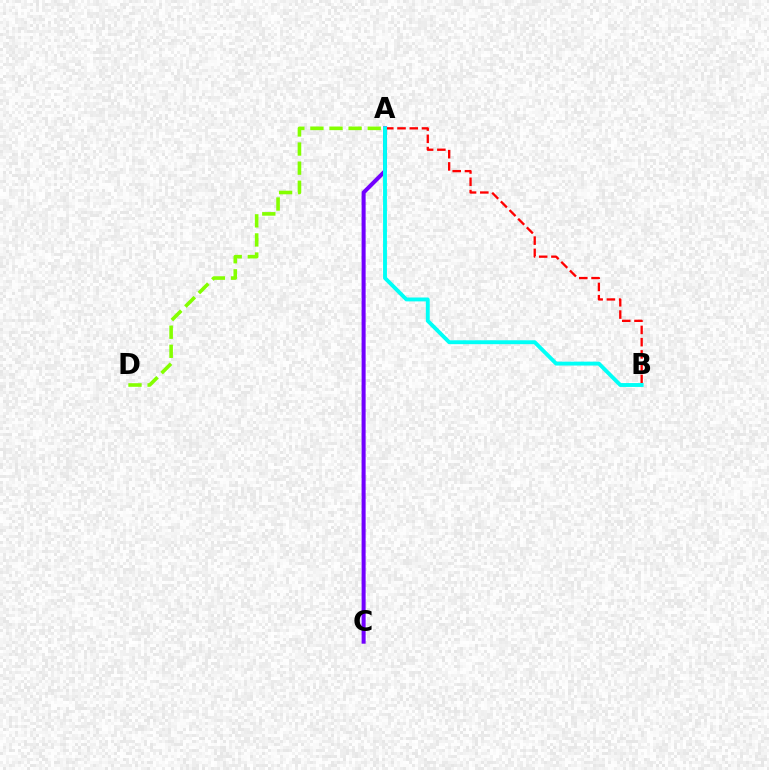{('A', 'D'): [{'color': '#84ff00', 'line_style': 'dashed', 'thickness': 2.59}], ('A', 'B'): [{'color': '#ff0000', 'line_style': 'dashed', 'thickness': 1.66}, {'color': '#00fff6', 'line_style': 'solid', 'thickness': 2.8}], ('A', 'C'): [{'color': '#7200ff', 'line_style': 'solid', 'thickness': 2.9}]}